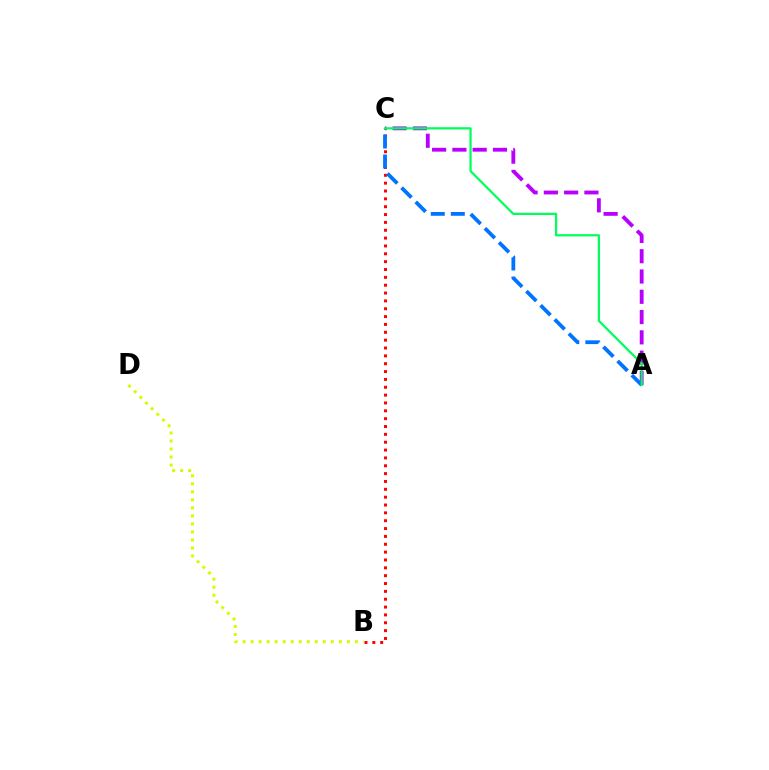{('B', 'C'): [{'color': '#ff0000', 'line_style': 'dotted', 'thickness': 2.13}], ('A', 'C'): [{'color': '#b900ff', 'line_style': 'dashed', 'thickness': 2.76}, {'color': '#0074ff', 'line_style': 'dashed', 'thickness': 2.72}, {'color': '#00ff5c', 'line_style': 'solid', 'thickness': 1.61}], ('B', 'D'): [{'color': '#d1ff00', 'line_style': 'dotted', 'thickness': 2.18}]}